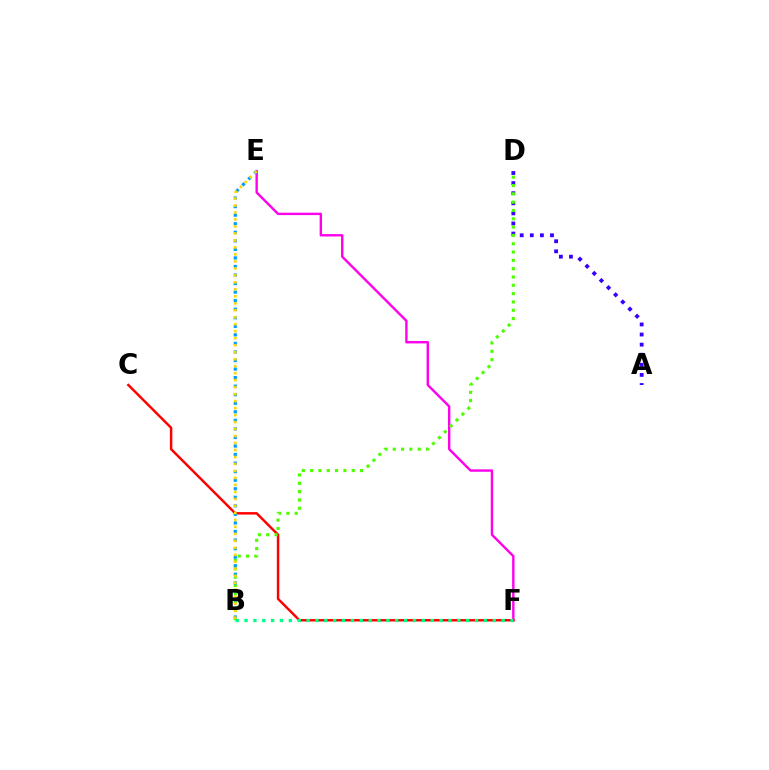{('A', 'D'): [{'color': '#3700ff', 'line_style': 'dotted', 'thickness': 2.74}], ('E', 'F'): [{'color': '#ff00ed', 'line_style': 'solid', 'thickness': 1.72}], ('C', 'F'): [{'color': '#ff0000', 'line_style': 'solid', 'thickness': 1.77}], ('B', 'D'): [{'color': '#4fff00', 'line_style': 'dotted', 'thickness': 2.26}], ('B', 'E'): [{'color': '#009eff', 'line_style': 'dotted', 'thickness': 2.32}, {'color': '#ffd500', 'line_style': 'dotted', 'thickness': 1.9}], ('B', 'F'): [{'color': '#00ff86', 'line_style': 'dotted', 'thickness': 2.41}]}